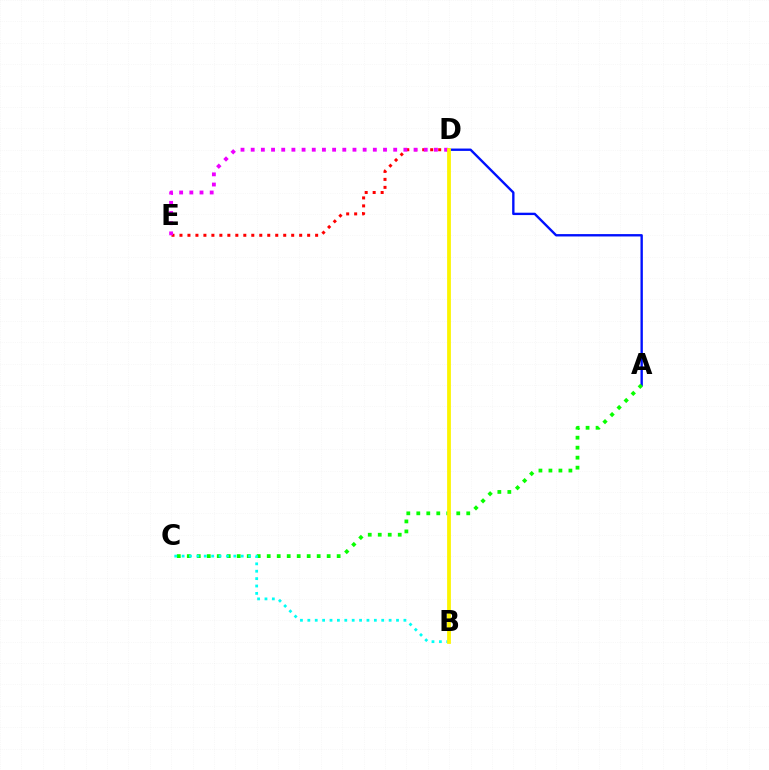{('D', 'E'): [{'color': '#ff0000', 'line_style': 'dotted', 'thickness': 2.17}, {'color': '#ee00ff', 'line_style': 'dotted', 'thickness': 2.77}], ('A', 'D'): [{'color': '#0010ff', 'line_style': 'solid', 'thickness': 1.7}], ('A', 'C'): [{'color': '#08ff00', 'line_style': 'dotted', 'thickness': 2.71}], ('B', 'C'): [{'color': '#00fff6', 'line_style': 'dotted', 'thickness': 2.01}], ('B', 'D'): [{'color': '#fcf500', 'line_style': 'solid', 'thickness': 2.72}]}